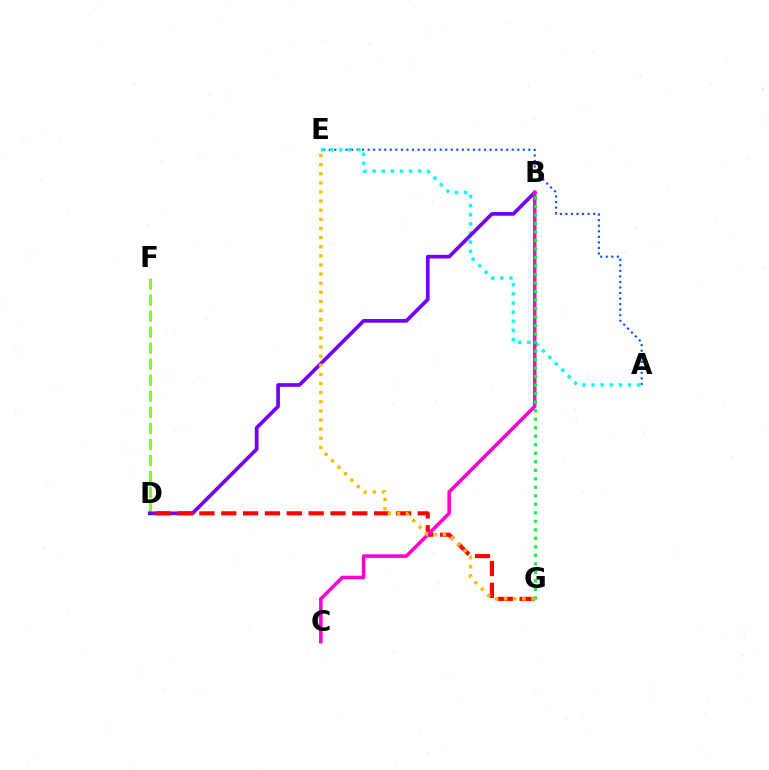{('D', 'F'): [{'color': '#84ff00', 'line_style': 'dashed', 'thickness': 2.18}], ('A', 'E'): [{'color': '#004bff', 'line_style': 'dotted', 'thickness': 1.51}, {'color': '#00fff6', 'line_style': 'dotted', 'thickness': 2.48}], ('B', 'D'): [{'color': '#7200ff', 'line_style': 'solid', 'thickness': 2.66}], ('D', 'G'): [{'color': '#ff0000', 'line_style': 'dashed', 'thickness': 2.97}], ('B', 'C'): [{'color': '#ff00cf', 'line_style': 'solid', 'thickness': 2.56}], ('E', 'G'): [{'color': '#ffbd00', 'line_style': 'dotted', 'thickness': 2.48}], ('B', 'G'): [{'color': '#00ff39', 'line_style': 'dotted', 'thickness': 2.31}]}